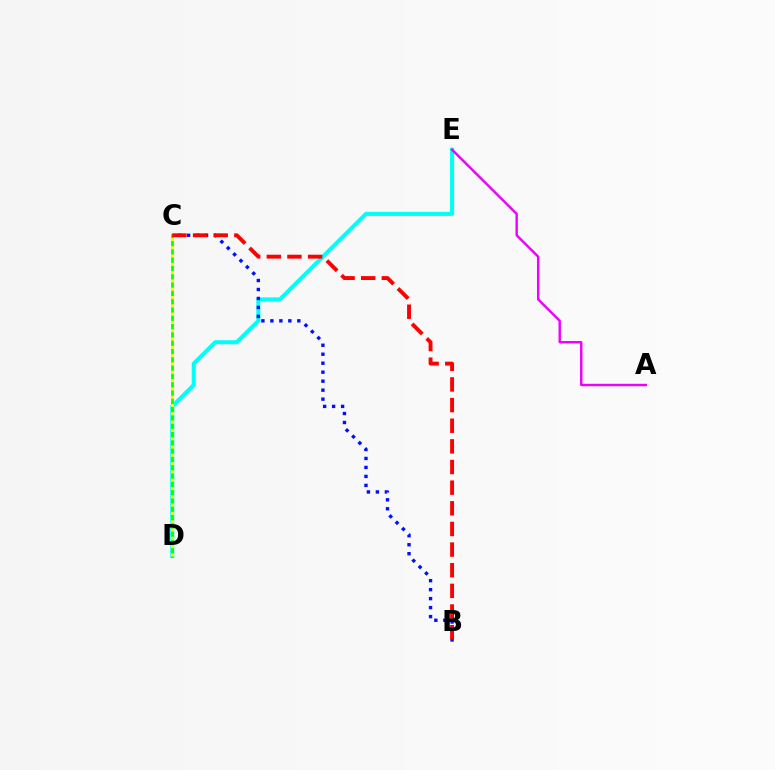{('D', 'E'): [{'color': '#00fff6', 'line_style': 'solid', 'thickness': 2.91}], ('B', 'C'): [{'color': '#0010ff', 'line_style': 'dotted', 'thickness': 2.44}, {'color': '#ff0000', 'line_style': 'dashed', 'thickness': 2.8}], ('A', 'E'): [{'color': '#ee00ff', 'line_style': 'solid', 'thickness': 1.74}], ('C', 'D'): [{'color': '#08ff00', 'line_style': 'solid', 'thickness': 1.95}, {'color': '#fcf500', 'line_style': 'dotted', 'thickness': 2.26}]}